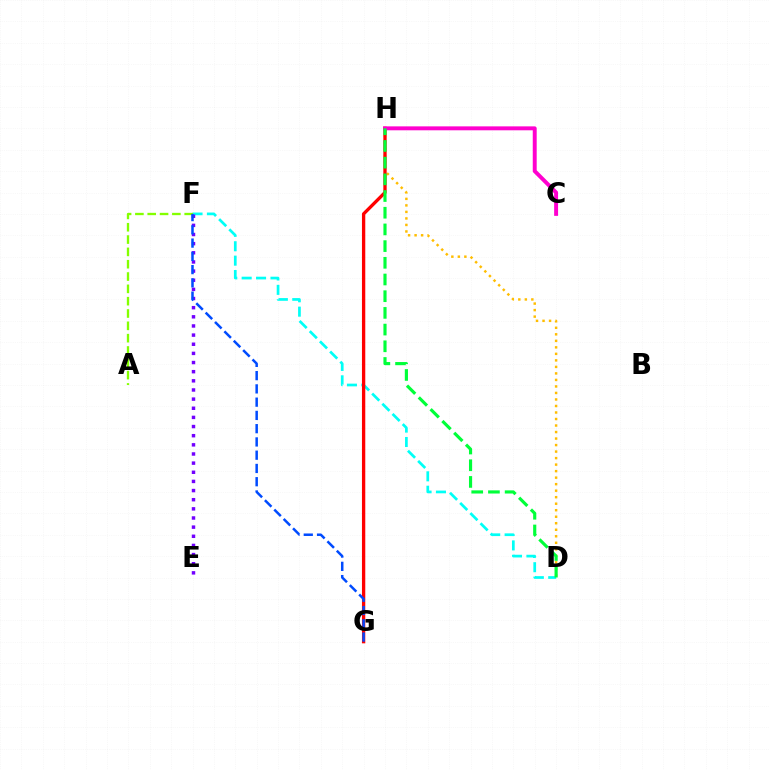{('D', 'H'): [{'color': '#ffbd00', 'line_style': 'dotted', 'thickness': 1.77}, {'color': '#00ff39', 'line_style': 'dashed', 'thickness': 2.27}], ('D', 'F'): [{'color': '#00fff6', 'line_style': 'dashed', 'thickness': 1.96}], ('G', 'H'): [{'color': '#ff0000', 'line_style': 'solid', 'thickness': 2.39}], ('E', 'F'): [{'color': '#7200ff', 'line_style': 'dotted', 'thickness': 2.48}], ('A', 'F'): [{'color': '#84ff00', 'line_style': 'dashed', 'thickness': 1.67}], ('F', 'G'): [{'color': '#004bff', 'line_style': 'dashed', 'thickness': 1.8}], ('C', 'H'): [{'color': '#ff00cf', 'line_style': 'solid', 'thickness': 2.83}]}